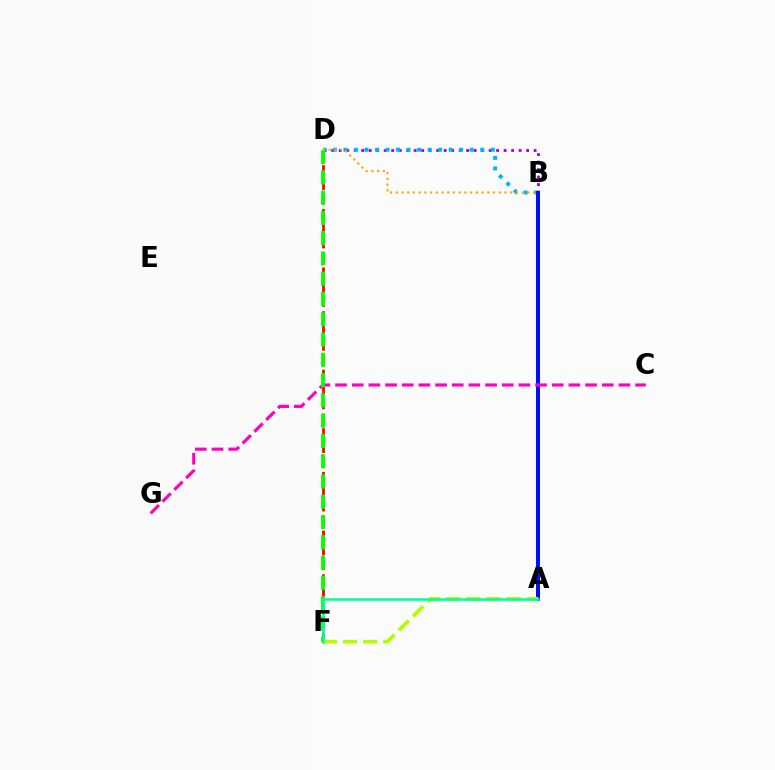{('B', 'D'): [{'color': '#9b00ff', 'line_style': 'dotted', 'thickness': 2.04}, {'color': '#00b5ff', 'line_style': 'dotted', 'thickness': 2.86}, {'color': '#ffa500', 'line_style': 'dotted', 'thickness': 1.55}], ('D', 'F'): [{'color': '#ff0000', 'line_style': 'dashed', 'thickness': 1.99}, {'color': '#08ff00', 'line_style': 'dashed', 'thickness': 2.75}], ('A', 'B'): [{'color': '#0010ff', 'line_style': 'solid', 'thickness': 2.88}], ('C', 'G'): [{'color': '#ff00bd', 'line_style': 'dashed', 'thickness': 2.26}], ('A', 'F'): [{'color': '#b3ff00', 'line_style': 'dashed', 'thickness': 2.73}, {'color': '#00ff9d', 'line_style': 'solid', 'thickness': 1.8}]}